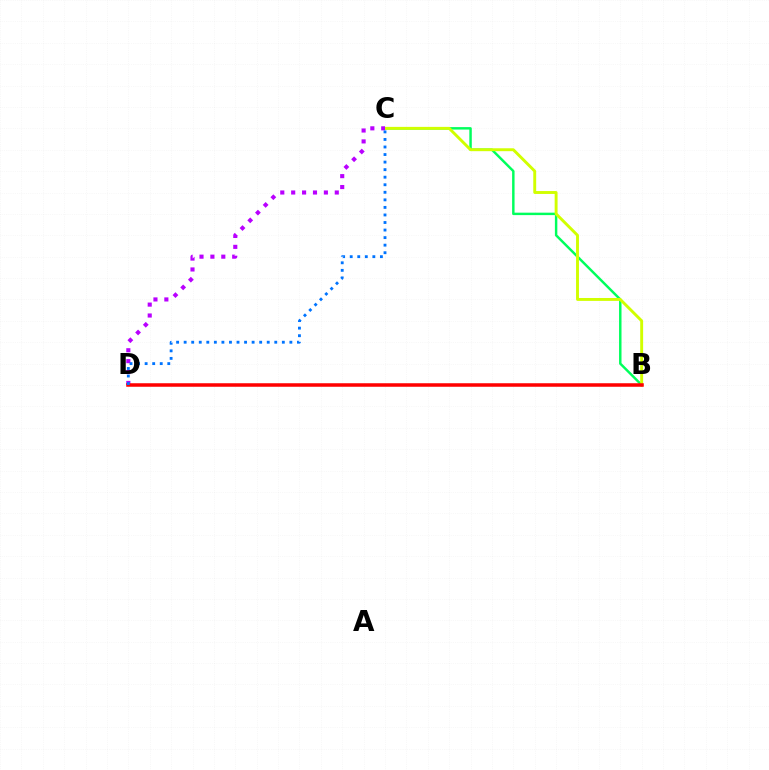{('B', 'C'): [{'color': '#00ff5c', 'line_style': 'solid', 'thickness': 1.76}, {'color': '#d1ff00', 'line_style': 'solid', 'thickness': 2.09}], ('C', 'D'): [{'color': '#b900ff', 'line_style': 'dotted', 'thickness': 2.96}, {'color': '#0074ff', 'line_style': 'dotted', 'thickness': 2.05}], ('B', 'D'): [{'color': '#ff0000', 'line_style': 'solid', 'thickness': 2.53}]}